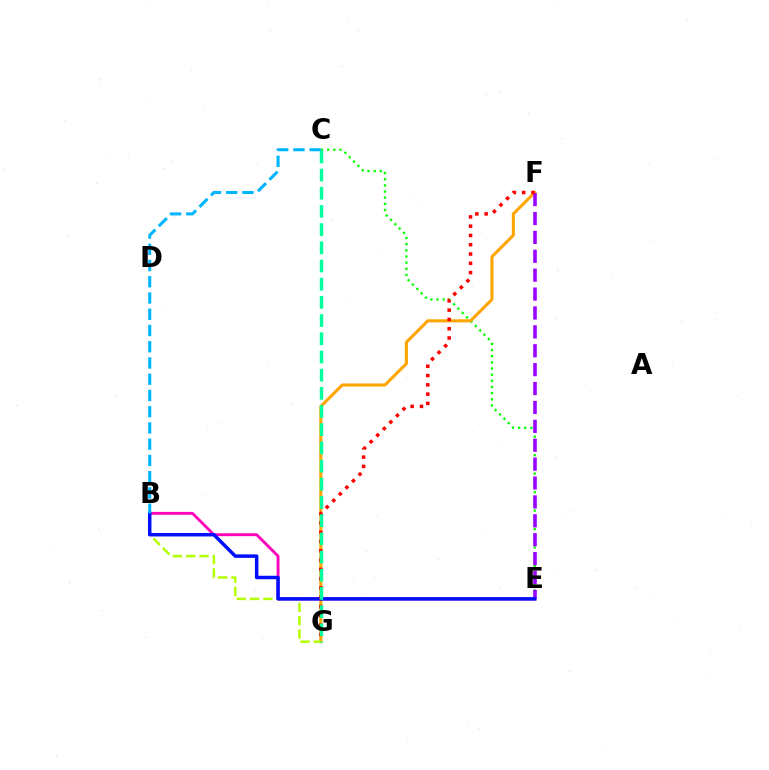{('C', 'E'): [{'color': '#08ff00', 'line_style': 'dotted', 'thickness': 1.67}], ('F', 'G'): [{'color': '#ffa500', 'line_style': 'solid', 'thickness': 2.22}, {'color': '#ff0000', 'line_style': 'dotted', 'thickness': 2.52}], ('B', 'E'): [{'color': '#ff00bd', 'line_style': 'solid', 'thickness': 2.06}, {'color': '#0010ff', 'line_style': 'solid', 'thickness': 2.51}], ('B', 'G'): [{'color': '#b3ff00', 'line_style': 'dashed', 'thickness': 1.81}], ('E', 'F'): [{'color': '#9b00ff', 'line_style': 'dashed', 'thickness': 2.57}], ('C', 'G'): [{'color': '#00ff9d', 'line_style': 'dashed', 'thickness': 2.47}], ('B', 'C'): [{'color': '#00b5ff', 'line_style': 'dashed', 'thickness': 2.21}]}